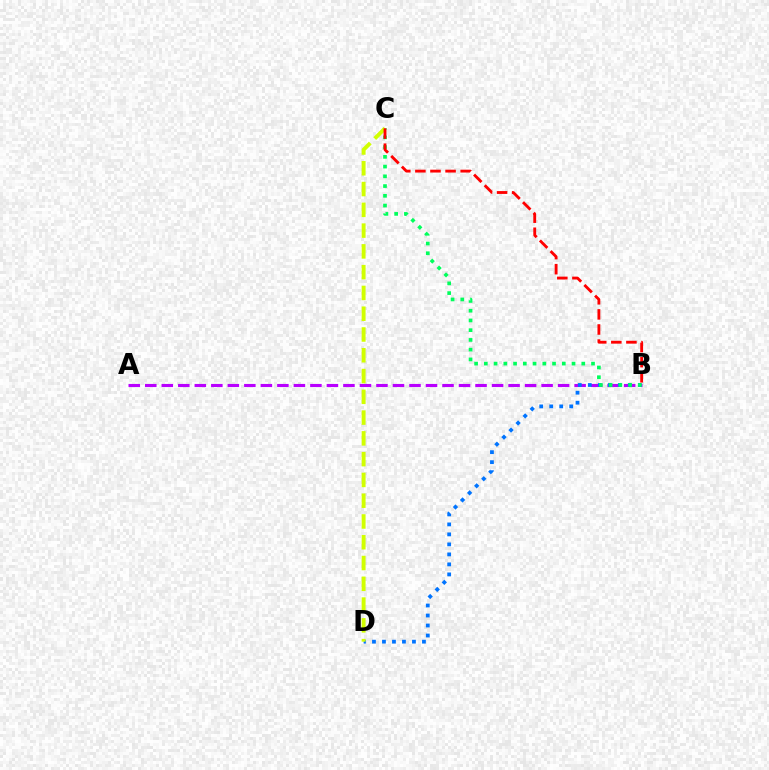{('A', 'B'): [{'color': '#b900ff', 'line_style': 'dashed', 'thickness': 2.24}], ('B', 'D'): [{'color': '#0074ff', 'line_style': 'dotted', 'thickness': 2.72}], ('B', 'C'): [{'color': '#00ff5c', 'line_style': 'dotted', 'thickness': 2.65}, {'color': '#ff0000', 'line_style': 'dashed', 'thickness': 2.05}], ('C', 'D'): [{'color': '#d1ff00', 'line_style': 'dashed', 'thickness': 2.82}]}